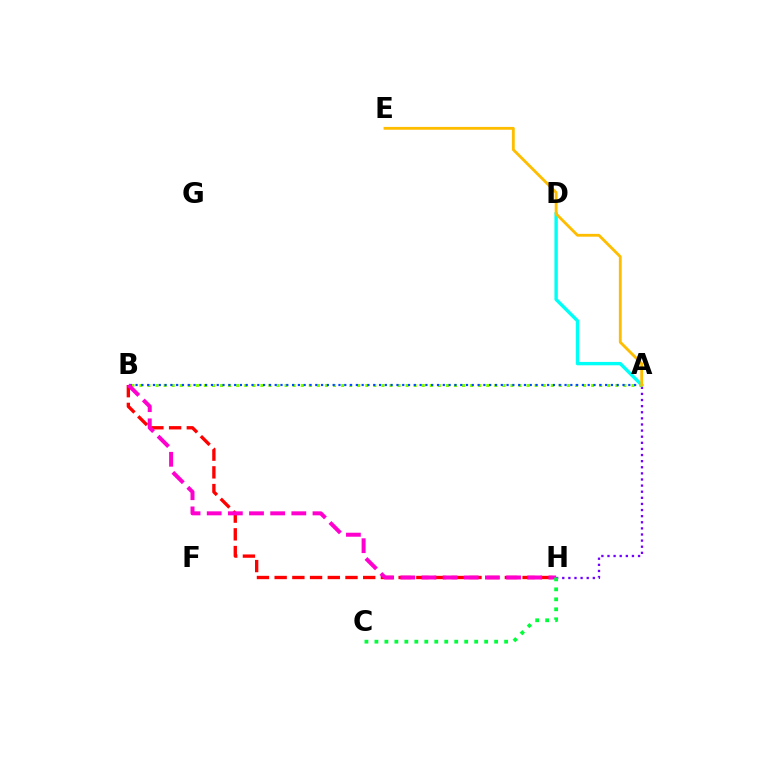{('A', 'B'): [{'color': '#84ff00', 'line_style': 'dotted', 'thickness': 2.19}, {'color': '#004bff', 'line_style': 'dotted', 'thickness': 1.57}], ('B', 'H'): [{'color': '#ff0000', 'line_style': 'dashed', 'thickness': 2.41}, {'color': '#ff00cf', 'line_style': 'dashed', 'thickness': 2.87}], ('A', 'H'): [{'color': '#7200ff', 'line_style': 'dotted', 'thickness': 1.66}], ('A', 'D'): [{'color': '#00fff6', 'line_style': 'solid', 'thickness': 2.44}], ('A', 'E'): [{'color': '#ffbd00', 'line_style': 'solid', 'thickness': 2.04}], ('C', 'H'): [{'color': '#00ff39', 'line_style': 'dotted', 'thickness': 2.71}]}